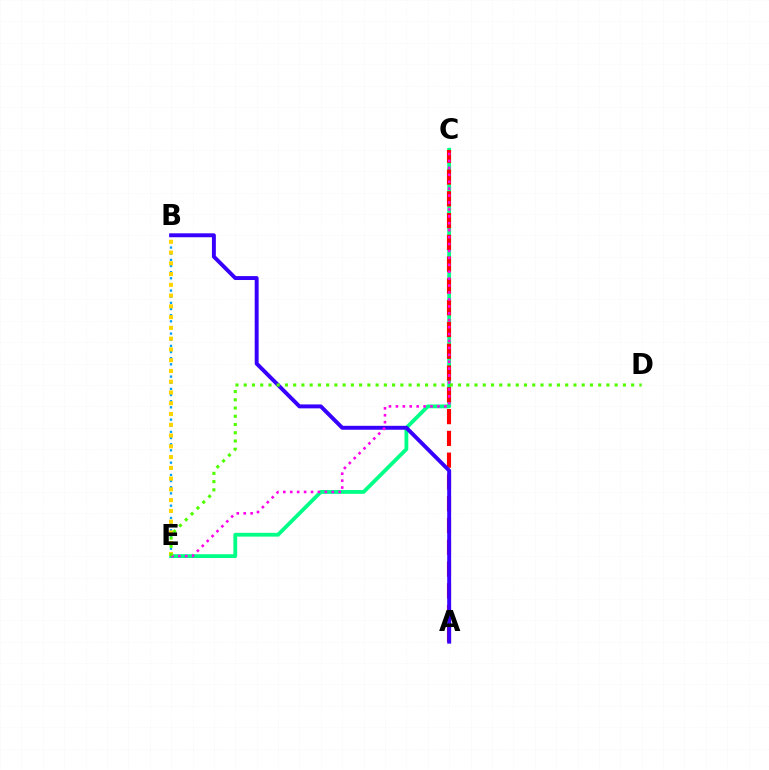{('C', 'E'): [{'color': '#00ff86', 'line_style': 'solid', 'thickness': 2.74}, {'color': '#ff00ed', 'line_style': 'dotted', 'thickness': 1.88}], ('A', 'C'): [{'color': '#ff0000', 'line_style': 'dashed', 'thickness': 2.96}], ('B', 'E'): [{'color': '#009eff', 'line_style': 'dotted', 'thickness': 1.67}, {'color': '#ffd500', 'line_style': 'dotted', 'thickness': 2.92}], ('A', 'B'): [{'color': '#3700ff', 'line_style': 'solid', 'thickness': 2.83}], ('D', 'E'): [{'color': '#4fff00', 'line_style': 'dotted', 'thickness': 2.24}]}